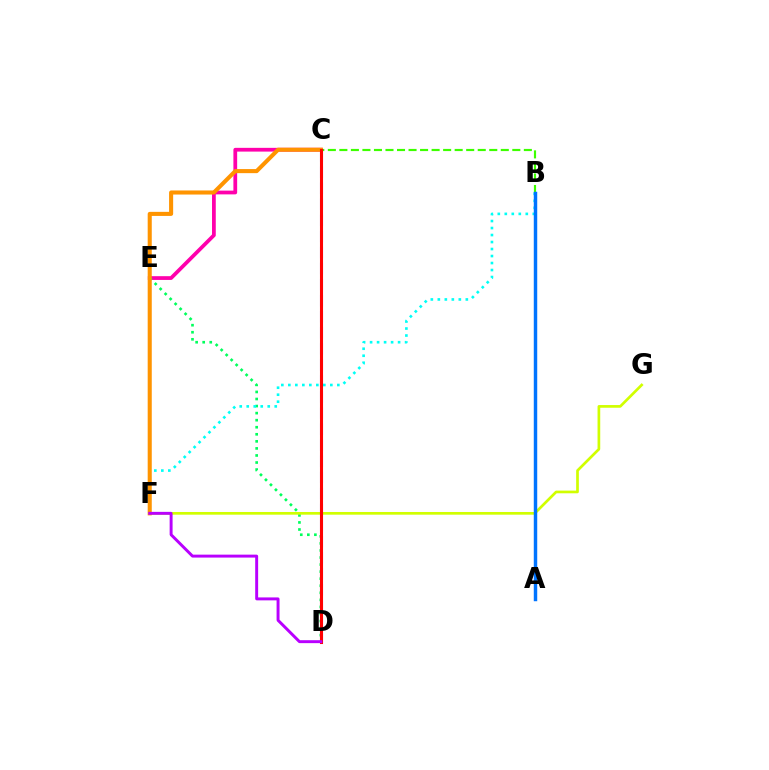{('C', 'E'): [{'color': '#ff00ac', 'line_style': 'solid', 'thickness': 2.7}], ('D', 'E'): [{'color': '#00ff5c', 'line_style': 'dotted', 'thickness': 1.92}], ('B', 'F'): [{'color': '#00fff6', 'line_style': 'dotted', 'thickness': 1.9}], ('F', 'G'): [{'color': '#d1ff00', 'line_style': 'solid', 'thickness': 1.94}], ('B', 'C'): [{'color': '#3dff00', 'line_style': 'dashed', 'thickness': 1.57}], ('C', 'D'): [{'color': '#2500ff', 'line_style': 'dashed', 'thickness': 2.18}, {'color': '#ff0000', 'line_style': 'solid', 'thickness': 2.21}], ('A', 'B'): [{'color': '#0074ff', 'line_style': 'solid', 'thickness': 2.48}], ('C', 'F'): [{'color': '#ff9400', 'line_style': 'solid', 'thickness': 2.93}], ('D', 'F'): [{'color': '#b900ff', 'line_style': 'solid', 'thickness': 2.12}]}